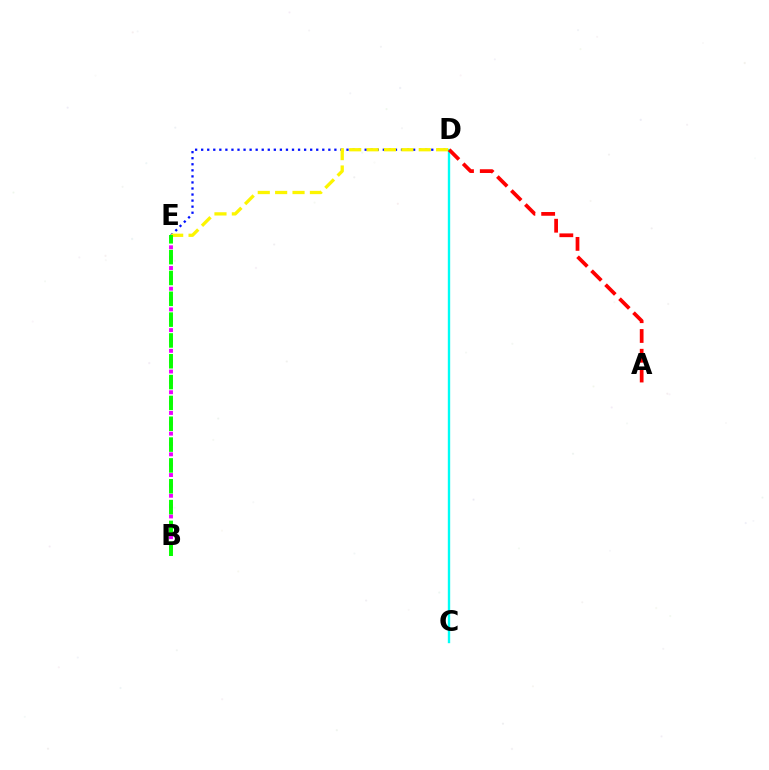{('C', 'D'): [{'color': '#00fff6', 'line_style': 'solid', 'thickness': 1.71}], ('B', 'E'): [{'color': '#ee00ff', 'line_style': 'dotted', 'thickness': 2.81}, {'color': '#08ff00', 'line_style': 'dashed', 'thickness': 2.83}], ('D', 'E'): [{'color': '#0010ff', 'line_style': 'dotted', 'thickness': 1.65}, {'color': '#fcf500', 'line_style': 'dashed', 'thickness': 2.36}], ('A', 'D'): [{'color': '#ff0000', 'line_style': 'dashed', 'thickness': 2.69}]}